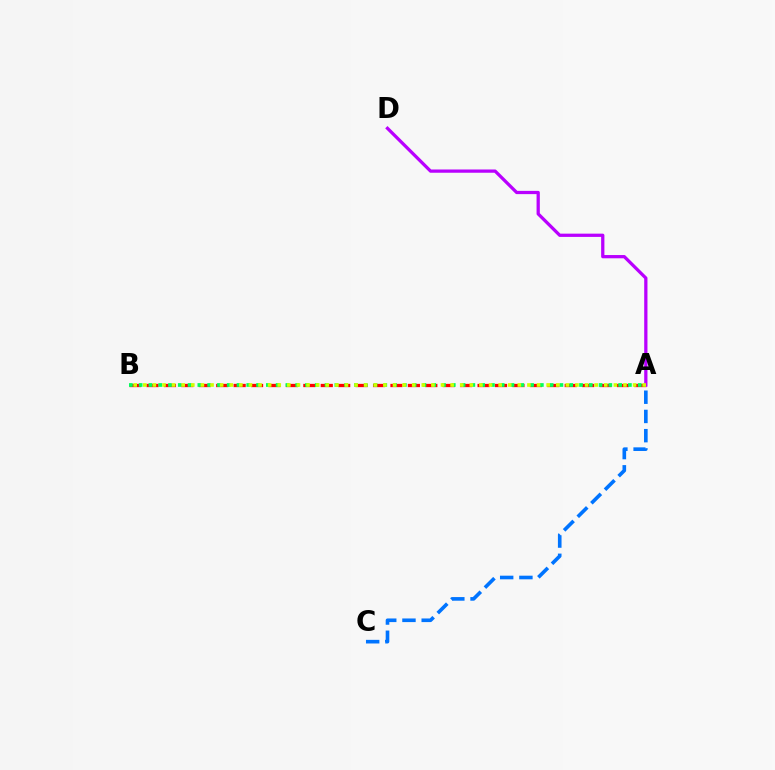{('A', 'B'): [{'color': '#ff0000', 'line_style': 'dashed', 'thickness': 2.37}, {'color': '#00ff5c', 'line_style': 'dotted', 'thickness': 2.66}, {'color': '#d1ff00', 'line_style': 'dotted', 'thickness': 2.61}], ('A', 'C'): [{'color': '#0074ff', 'line_style': 'dashed', 'thickness': 2.61}], ('A', 'D'): [{'color': '#b900ff', 'line_style': 'solid', 'thickness': 2.35}]}